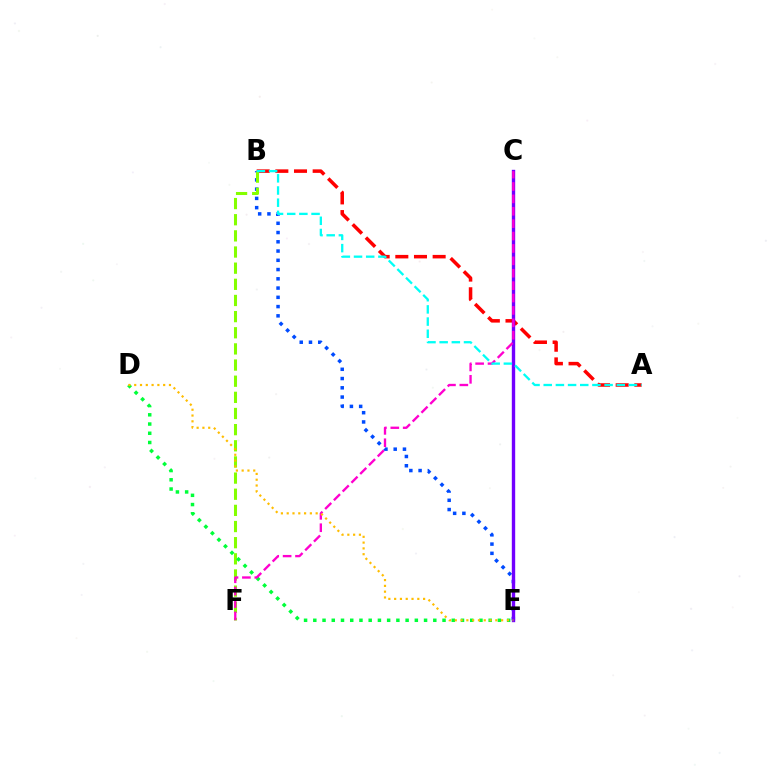{('B', 'E'): [{'color': '#004bff', 'line_style': 'dotted', 'thickness': 2.51}], ('A', 'B'): [{'color': '#ff0000', 'line_style': 'dashed', 'thickness': 2.54}, {'color': '#00fff6', 'line_style': 'dashed', 'thickness': 1.65}], ('B', 'F'): [{'color': '#84ff00', 'line_style': 'dashed', 'thickness': 2.19}], ('C', 'E'): [{'color': '#7200ff', 'line_style': 'solid', 'thickness': 2.43}], ('D', 'E'): [{'color': '#00ff39', 'line_style': 'dotted', 'thickness': 2.51}, {'color': '#ffbd00', 'line_style': 'dotted', 'thickness': 1.57}], ('C', 'F'): [{'color': '#ff00cf', 'line_style': 'dashed', 'thickness': 1.68}]}